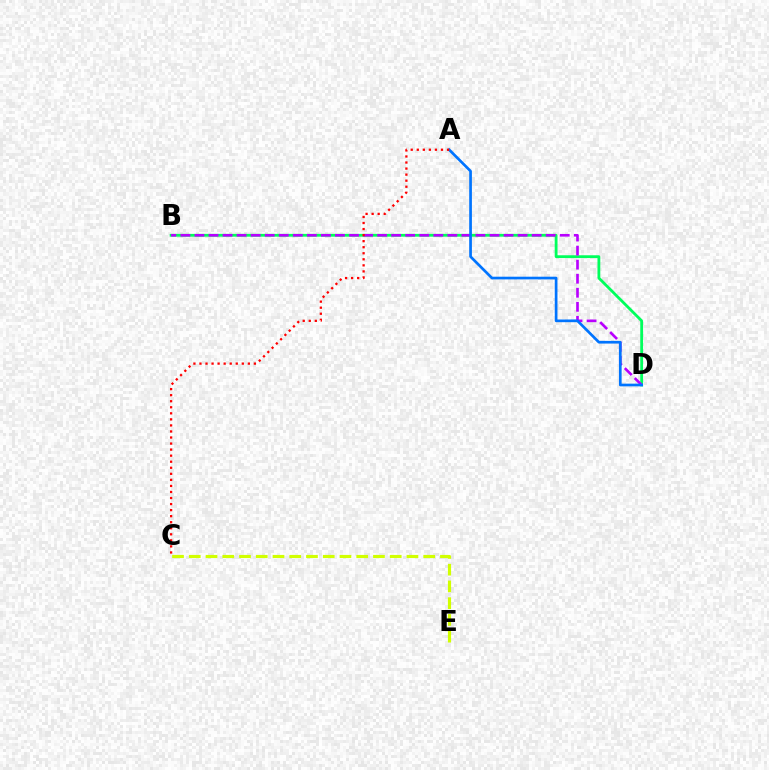{('B', 'D'): [{'color': '#00ff5c', 'line_style': 'solid', 'thickness': 2.02}, {'color': '#b900ff', 'line_style': 'dashed', 'thickness': 1.91}], ('A', 'D'): [{'color': '#0074ff', 'line_style': 'solid', 'thickness': 1.94}], ('A', 'C'): [{'color': '#ff0000', 'line_style': 'dotted', 'thickness': 1.64}], ('C', 'E'): [{'color': '#d1ff00', 'line_style': 'dashed', 'thickness': 2.27}]}